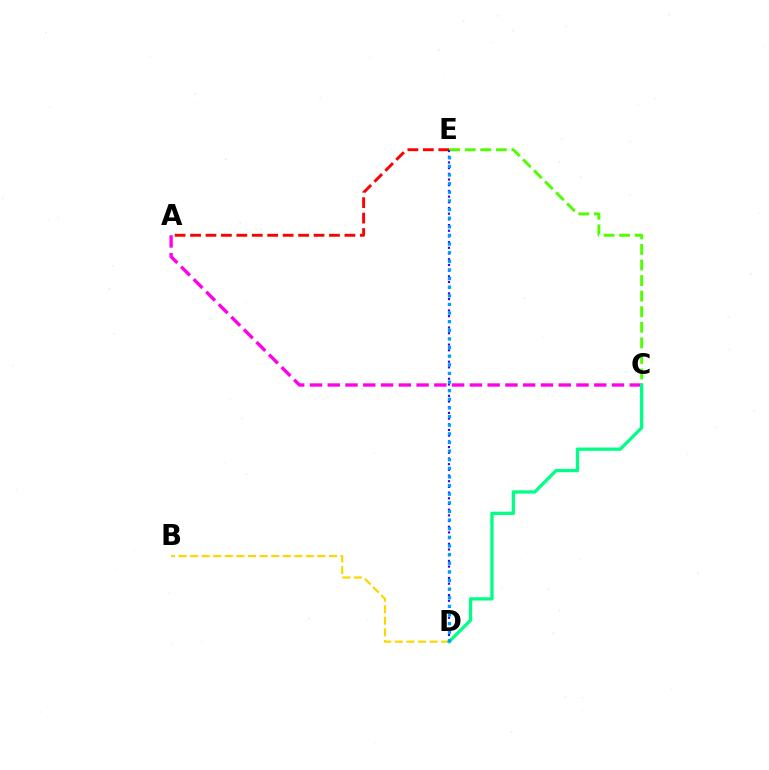{('A', 'E'): [{'color': '#ff0000', 'line_style': 'dashed', 'thickness': 2.1}], ('A', 'C'): [{'color': '#ff00ed', 'line_style': 'dashed', 'thickness': 2.41}], ('C', 'E'): [{'color': '#4fff00', 'line_style': 'dashed', 'thickness': 2.12}], ('D', 'E'): [{'color': '#3700ff', 'line_style': 'dotted', 'thickness': 1.55}, {'color': '#009eff', 'line_style': 'dotted', 'thickness': 2.34}], ('B', 'D'): [{'color': '#ffd500', 'line_style': 'dashed', 'thickness': 1.57}], ('C', 'D'): [{'color': '#00ff86', 'line_style': 'solid', 'thickness': 2.36}]}